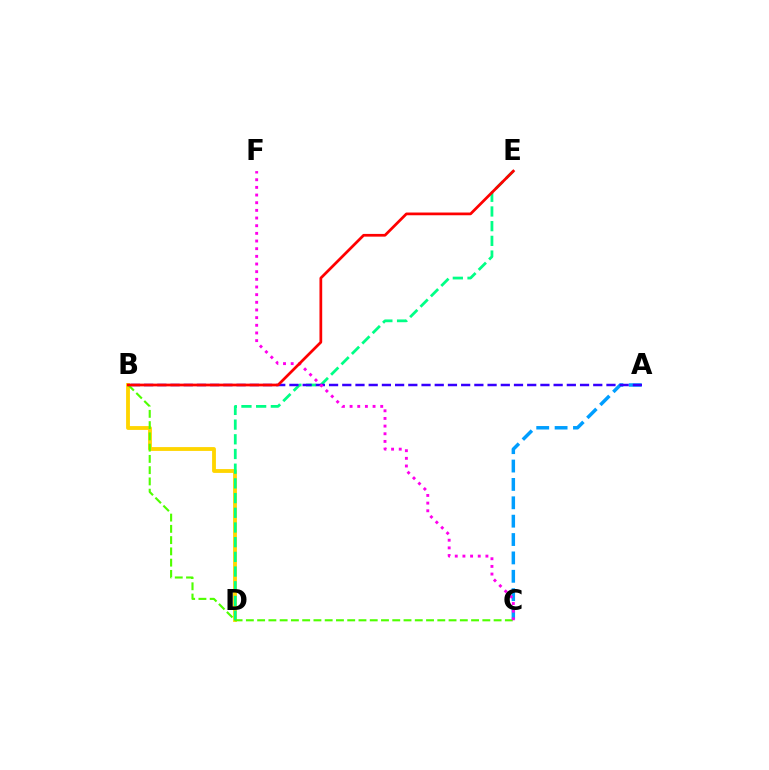{('A', 'C'): [{'color': '#009eff', 'line_style': 'dashed', 'thickness': 2.5}], ('B', 'D'): [{'color': '#ffd500', 'line_style': 'solid', 'thickness': 2.76}], ('D', 'E'): [{'color': '#00ff86', 'line_style': 'dashed', 'thickness': 2.0}], ('B', 'C'): [{'color': '#4fff00', 'line_style': 'dashed', 'thickness': 1.53}], ('A', 'B'): [{'color': '#3700ff', 'line_style': 'dashed', 'thickness': 1.79}], ('C', 'F'): [{'color': '#ff00ed', 'line_style': 'dotted', 'thickness': 2.08}], ('B', 'E'): [{'color': '#ff0000', 'line_style': 'solid', 'thickness': 1.96}]}